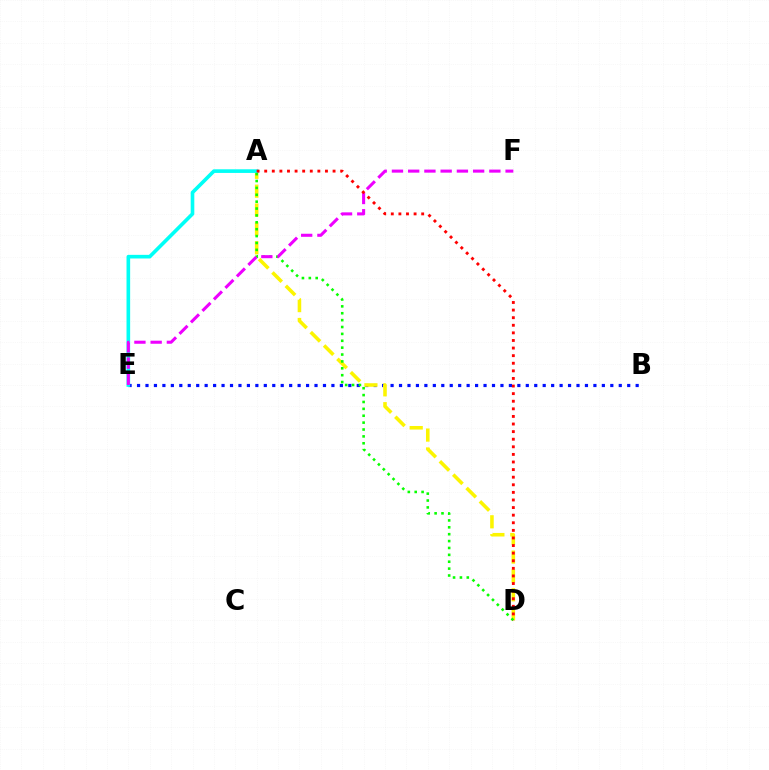{('B', 'E'): [{'color': '#0010ff', 'line_style': 'dotted', 'thickness': 2.3}], ('A', 'D'): [{'color': '#fcf500', 'line_style': 'dashed', 'thickness': 2.56}, {'color': '#08ff00', 'line_style': 'dotted', 'thickness': 1.87}, {'color': '#ff0000', 'line_style': 'dotted', 'thickness': 2.06}], ('A', 'E'): [{'color': '#00fff6', 'line_style': 'solid', 'thickness': 2.62}], ('E', 'F'): [{'color': '#ee00ff', 'line_style': 'dashed', 'thickness': 2.21}]}